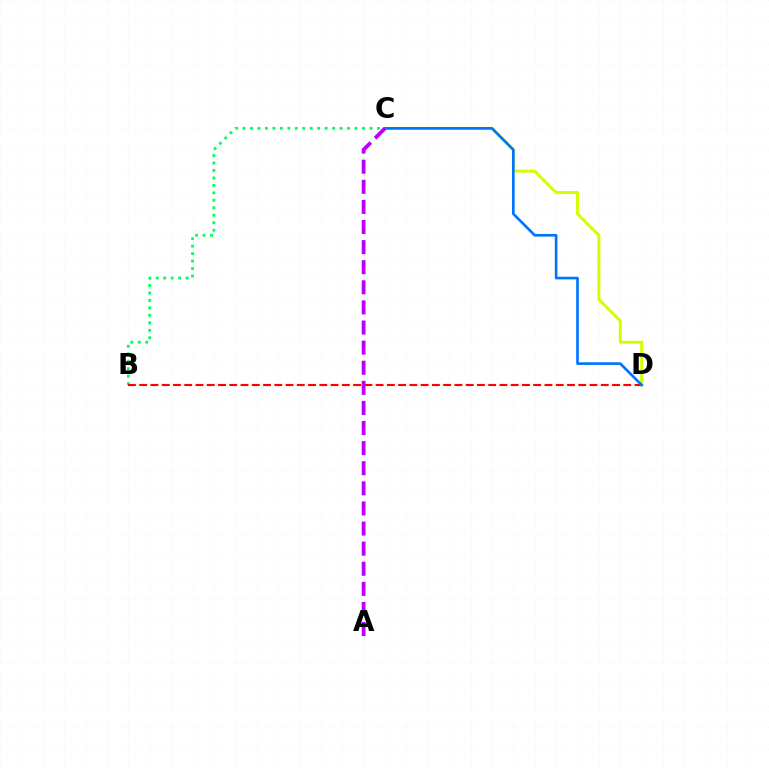{('B', 'C'): [{'color': '#00ff5c', 'line_style': 'dotted', 'thickness': 2.03}], ('C', 'D'): [{'color': '#d1ff00', 'line_style': 'solid', 'thickness': 2.13}, {'color': '#0074ff', 'line_style': 'solid', 'thickness': 1.91}], ('B', 'D'): [{'color': '#ff0000', 'line_style': 'dashed', 'thickness': 1.53}], ('A', 'C'): [{'color': '#b900ff', 'line_style': 'dashed', 'thickness': 2.73}]}